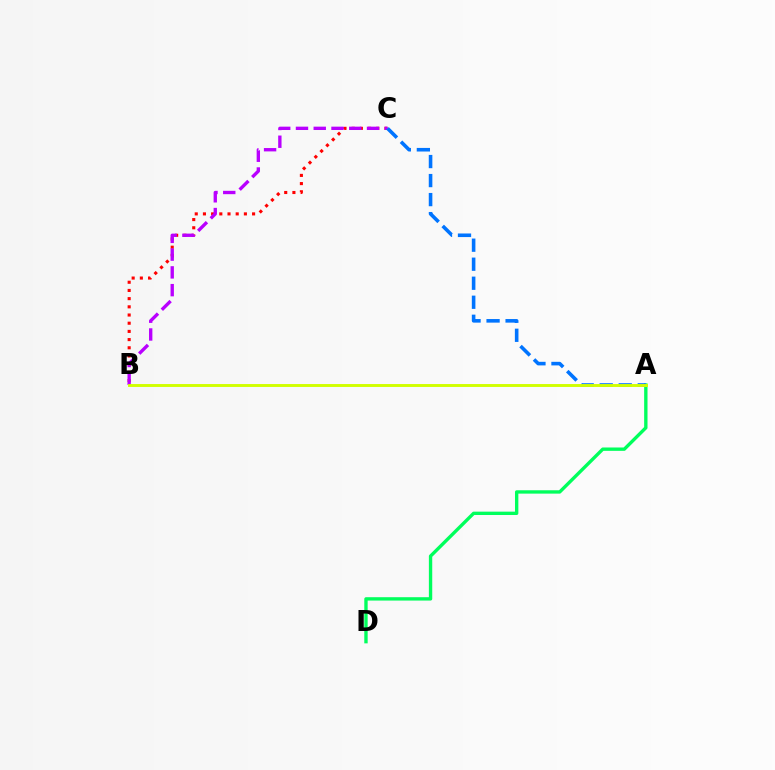{('A', 'D'): [{'color': '#00ff5c', 'line_style': 'solid', 'thickness': 2.42}], ('B', 'C'): [{'color': '#ff0000', 'line_style': 'dotted', 'thickness': 2.23}, {'color': '#b900ff', 'line_style': 'dashed', 'thickness': 2.41}], ('A', 'C'): [{'color': '#0074ff', 'line_style': 'dashed', 'thickness': 2.58}], ('A', 'B'): [{'color': '#d1ff00', 'line_style': 'solid', 'thickness': 2.09}]}